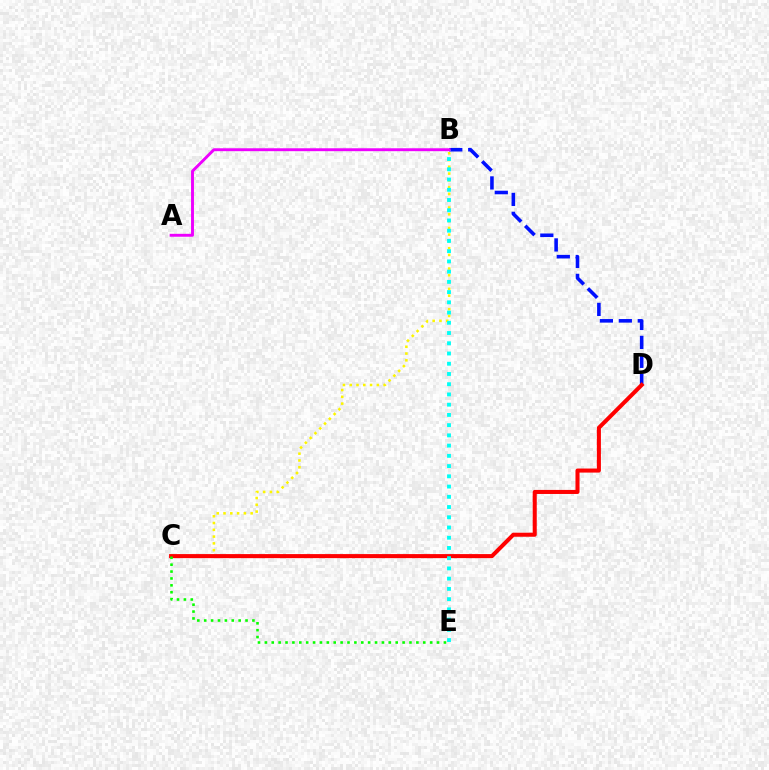{('B', 'D'): [{'color': '#0010ff', 'line_style': 'dashed', 'thickness': 2.57}], ('B', 'C'): [{'color': '#fcf500', 'line_style': 'dotted', 'thickness': 1.84}], ('C', 'D'): [{'color': '#ff0000', 'line_style': 'solid', 'thickness': 2.92}], ('B', 'E'): [{'color': '#00fff6', 'line_style': 'dotted', 'thickness': 2.78}], ('C', 'E'): [{'color': '#08ff00', 'line_style': 'dotted', 'thickness': 1.87}], ('A', 'B'): [{'color': '#ee00ff', 'line_style': 'solid', 'thickness': 2.09}]}